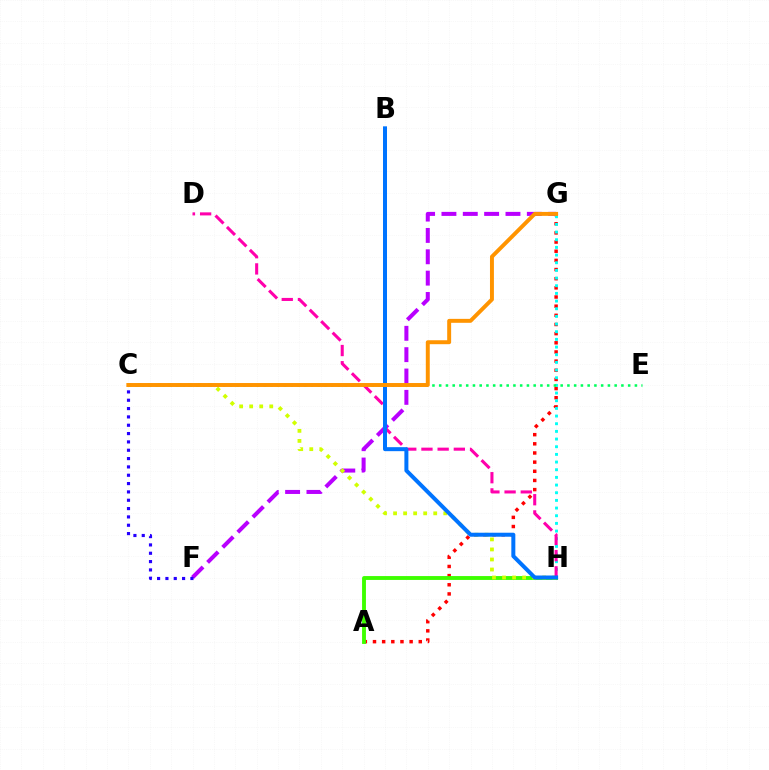{('A', 'G'): [{'color': '#ff0000', 'line_style': 'dotted', 'thickness': 2.49}], ('F', 'G'): [{'color': '#b900ff', 'line_style': 'dashed', 'thickness': 2.9}], ('A', 'H'): [{'color': '#3dff00', 'line_style': 'solid', 'thickness': 2.79}], ('G', 'H'): [{'color': '#00fff6', 'line_style': 'dotted', 'thickness': 2.08}], ('C', 'H'): [{'color': '#d1ff00', 'line_style': 'dotted', 'thickness': 2.73}], ('C', 'E'): [{'color': '#00ff5c', 'line_style': 'dotted', 'thickness': 1.83}], ('D', 'H'): [{'color': '#ff00ac', 'line_style': 'dashed', 'thickness': 2.2}], ('C', 'F'): [{'color': '#2500ff', 'line_style': 'dotted', 'thickness': 2.26}], ('B', 'H'): [{'color': '#0074ff', 'line_style': 'solid', 'thickness': 2.88}], ('C', 'G'): [{'color': '#ff9400', 'line_style': 'solid', 'thickness': 2.84}]}